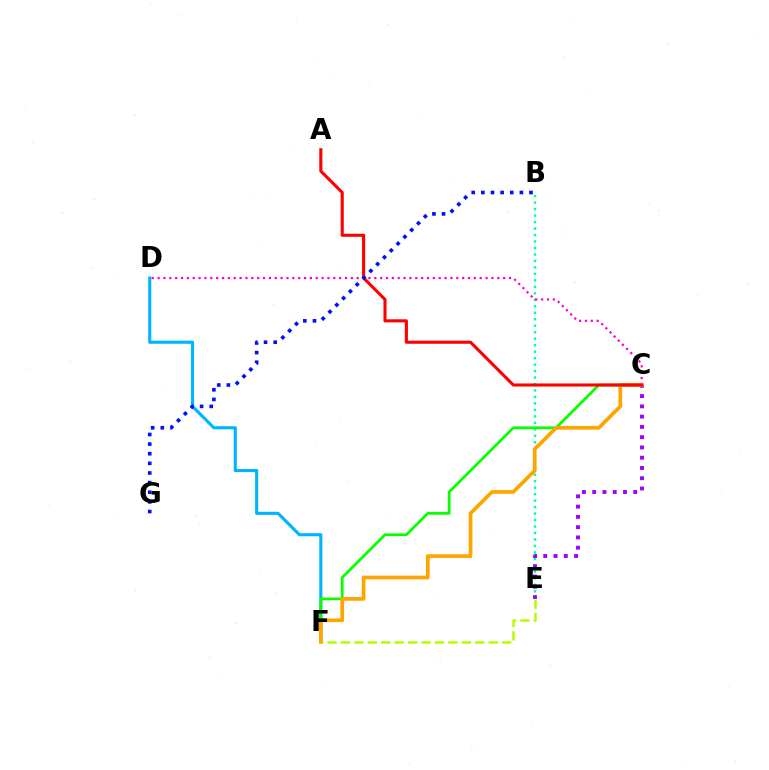{('D', 'F'): [{'color': '#00b5ff', 'line_style': 'solid', 'thickness': 2.24}], ('B', 'E'): [{'color': '#00ff9d', 'line_style': 'dotted', 'thickness': 1.76}], ('C', 'F'): [{'color': '#08ff00', 'line_style': 'solid', 'thickness': 1.98}, {'color': '#ffa500', 'line_style': 'solid', 'thickness': 2.67}], ('E', 'F'): [{'color': '#b3ff00', 'line_style': 'dashed', 'thickness': 1.82}], ('C', 'E'): [{'color': '#9b00ff', 'line_style': 'dotted', 'thickness': 2.79}], ('C', 'D'): [{'color': '#ff00bd', 'line_style': 'dotted', 'thickness': 1.59}], ('A', 'C'): [{'color': '#ff0000', 'line_style': 'solid', 'thickness': 2.23}], ('B', 'G'): [{'color': '#0010ff', 'line_style': 'dotted', 'thickness': 2.62}]}